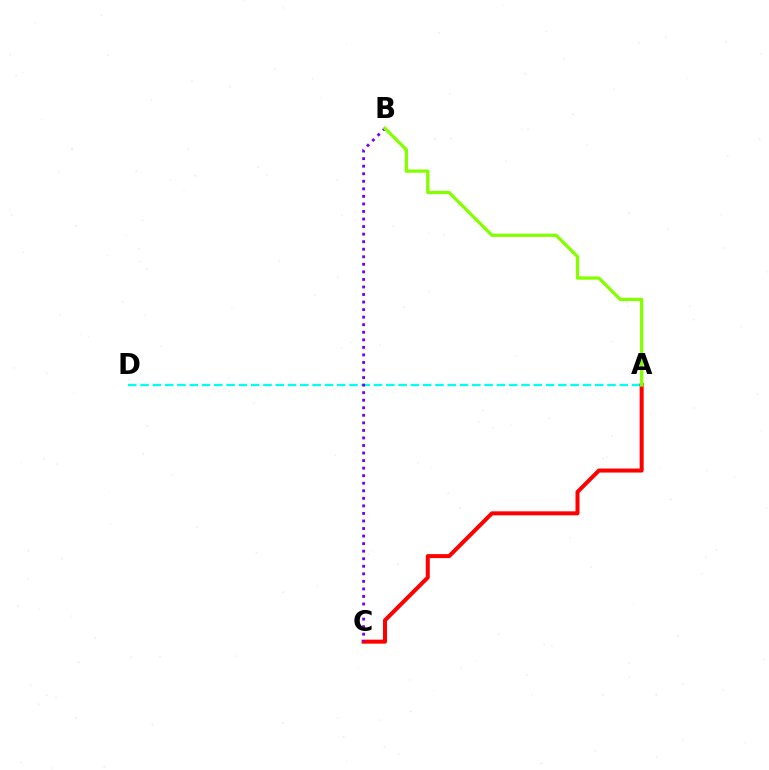{('A', 'D'): [{'color': '#00fff6', 'line_style': 'dashed', 'thickness': 1.67}], ('A', 'C'): [{'color': '#ff0000', 'line_style': 'solid', 'thickness': 2.88}], ('B', 'C'): [{'color': '#7200ff', 'line_style': 'dotted', 'thickness': 2.05}], ('A', 'B'): [{'color': '#84ff00', 'line_style': 'solid', 'thickness': 2.36}]}